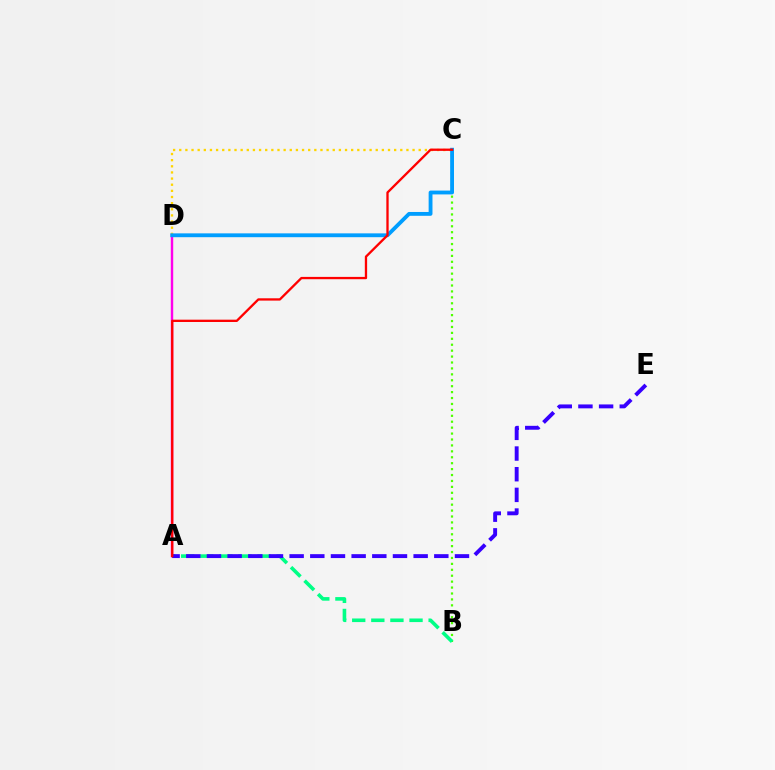{('A', 'D'): [{'color': '#ff00ed', 'line_style': 'solid', 'thickness': 1.75}], ('B', 'C'): [{'color': '#4fff00', 'line_style': 'dotted', 'thickness': 1.61}], ('C', 'D'): [{'color': '#ffd500', 'line_style': 'dotted', 'thickness': 1.67}, {'color': '#009eff', 'line_style': 'solid', 'thickness': 2.76}], ('A', 'B'): [{'color': '#00ff86', 'line_style': 'dashed', 'thickness': 2.59}], ('A', 'E'): [{'color': '#3700ff', 'line_style': 'dashed', 'thickness': 2.81}], ('A', 'C'): [{'color': '#ff0000', 'line_style': 'solid', 'thickness': 1.66}]}